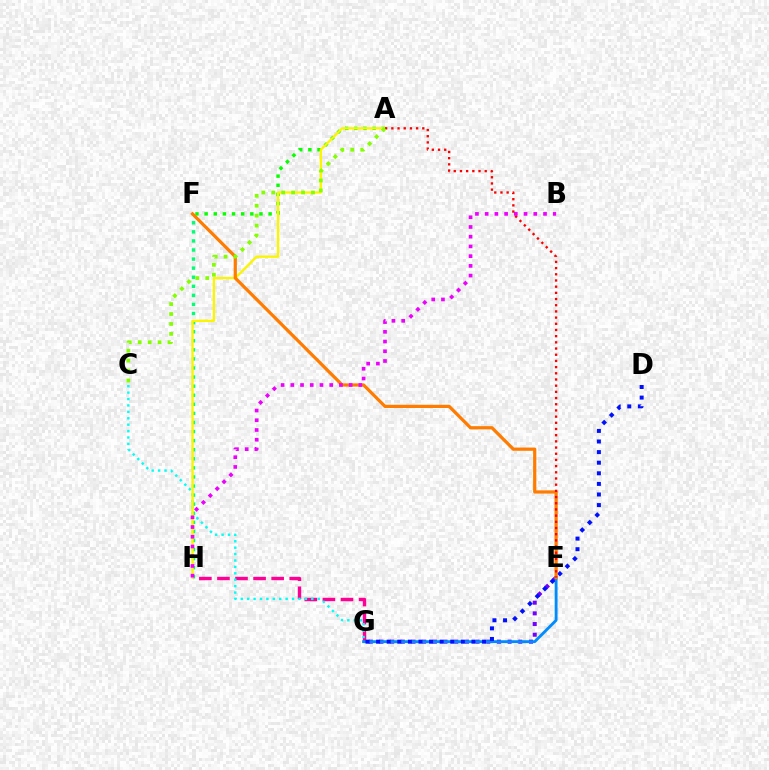{('E', 'G'): [{'color': '#7200ff', 'line_style': 'dotted', 'thickness': 2.9}, {'color': '#008cff', 'line_style': 'solid', 'thickness': 2.06}], ('A', 'F'): [{'color': '#08ff00', 'line_style': 'dotted', 'thickness': 2.48}], ('F', 'H'): [{'color': '#00ff74', 'line_style': 'dotted', 'thickness': 2.47}], ('G', 'H'): [{'color': '#ff0094', 'line_style': 'dashed', 'thickness': 2.45}], ('C', 'G'): [{'color': '#00fff6', 'line_style': 'dotted', 'thickness': 1.74}], ('A', 'H'): [{'color': '#fcf500', 'line_style': 'solid', 'thickness': 1.68}], ('D', 'G'): [{'color': '#0010ff', 'line_style': 'dotted', 'thickness': 2.88}], ('E', 'F'): [{'color': '#ff7c00', 'line_style': 'solid', 'thickness': 2.32}], ('B', 'H'): [{'color': '#ee00ff', 'line_style': 'dotted', 'thickness': 2.64}], ('A', 'E'): [{'color': '#ff0000', 'line_style': 'dotted', 'thickness': 1.68}], ('A', 'C'): [{'color': '#84ff00', 'line_style': 'dotted', 'thickness': 2.7}]}